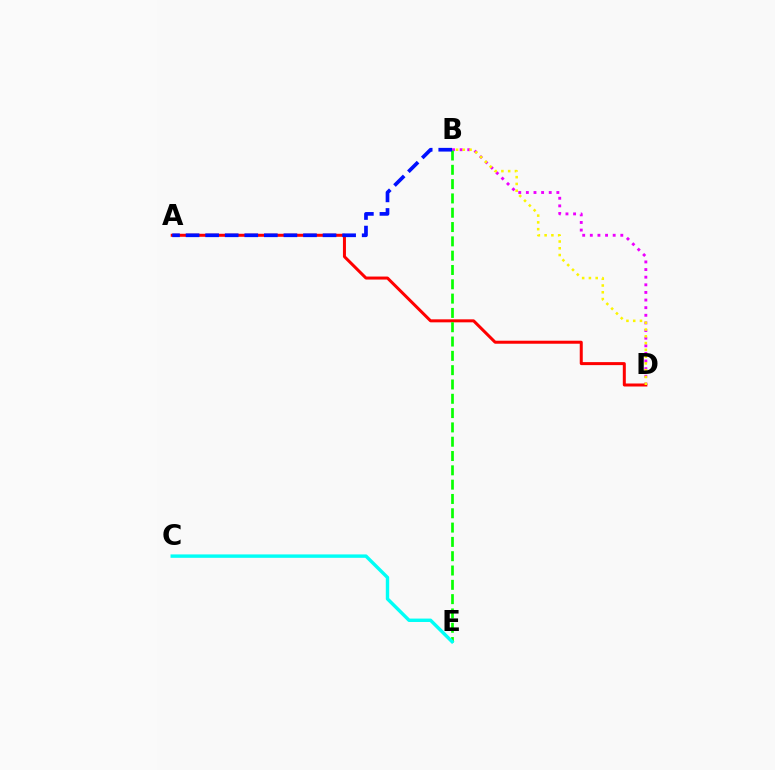{('B', 'D'): [{'color': '#ee00ff', 'line_style': 'dotted', 'thickness': 2.07}, {'color': '#fcf500', 'line_style': 'dotted', 'thickness': 1.84}], ('A', 'D'): [{'color': '#ff0000', 'line_style': 'solid', 'thickness': 2.16}], ('B', 'E'): [{'color': '#08ff00', 'line_style': 'dashed', 'thickness': 1.94}], ('A', 'B'): [{'color': '#0010ff', 'line_style': 'dashed', 'thickness': 2.66}], ('C', 'E'): [{'color': '#00fff6', 'line_style': 'solid', 'thickness': 2.45}]}